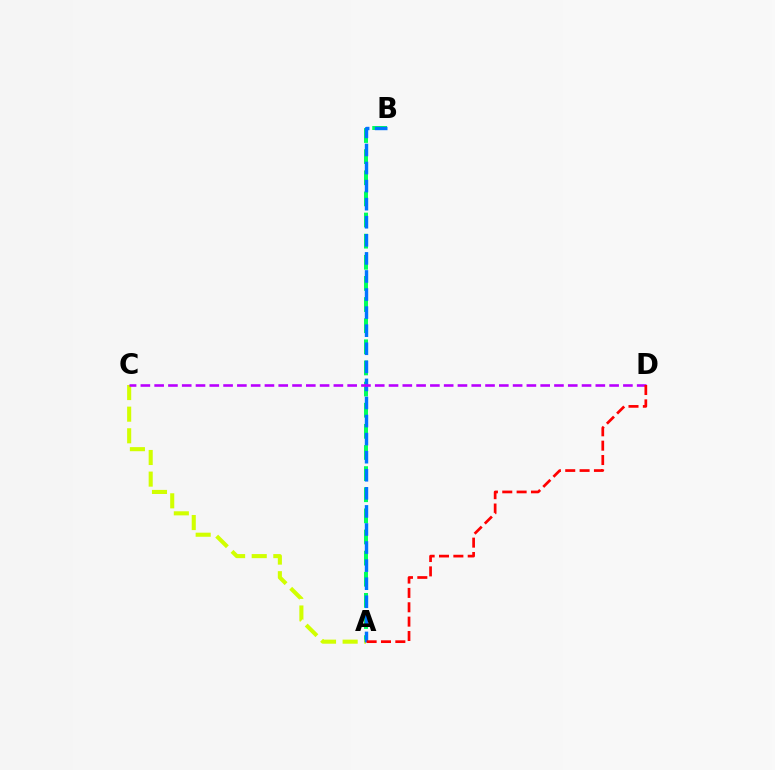{('A', 'B'): [{'color': '#00ff5c', 'line_style': 'dashed', 'thickness': 2.87}, {'color': '#0074ff', 'line_style': 'dashed', 'thickness': 2.46}], ('A', 'C'): [{'color': '#d1ff00', 'line_style': 'dashed', 'thickness': 2.94}], ('C', 'D'): [{'color': '#b900ff', 'line_style': 'dashed', 'thickness': 1.87}], ('A', 'D'): [{'color': '#ff0000', 'line_style': 'dashed', 'thickness': 1.95}]}